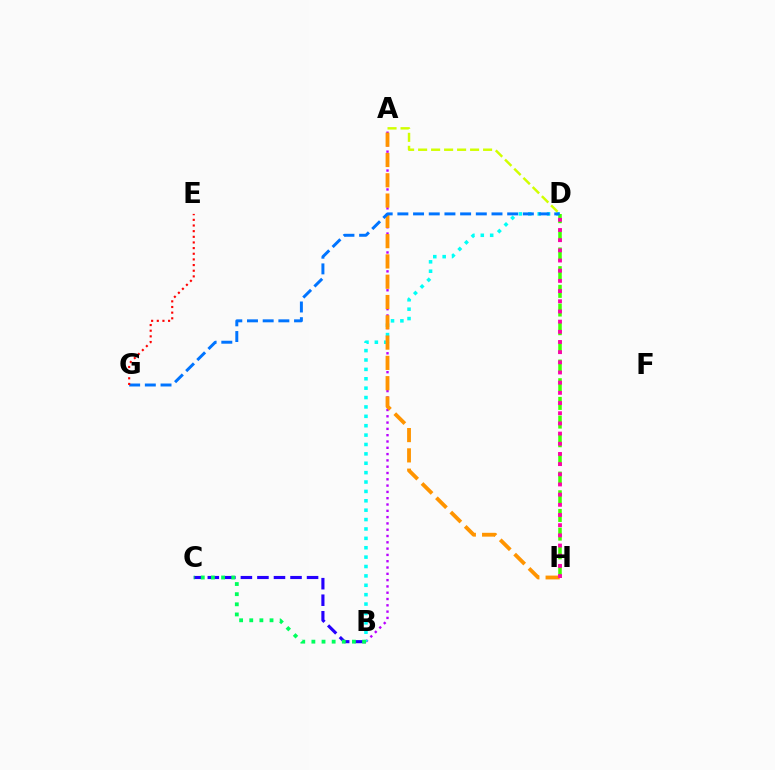{('B', 'C'): [{'color': '#2500ff', 'line_style': 'dashed', 'thickness': 2.25}, {'color': '#00ff5c', 'line_style': 'dotted', 'thickness': 2.75}], ('A', 'B'): [{'color': '#b900ff', 'line_style': 'dotted', 'thickness': 1.71}], ('B', 'D'): [{'color': '#00fff6', 'line_style': 'dotted', 'thickness': 2.55}], ('D', 'H'): [{'color': '#3dff00', 'line_style': 'dashed', 'thickness': 2.54}, {'color': '#ff00ac', 'line_style': 'dotted', 'thickness': 2.77}], ('A', 'H'): [{'color': '#ff9400', 'line_style': 'dashed', 'thickness': 2.76}], ('D', 'G'): [{'color': '#0074ff', 'line_style': 'dashed', 'thickness': 2.13}], ('A', 'D'): [{'color': '#d1ff00', 'line_style': 'dashed', 'thickness': 1.77}], ('E', 'G'): [{'color': '#ff0000', 'line_style': 'dotted', 'thickness': 1.54}]}